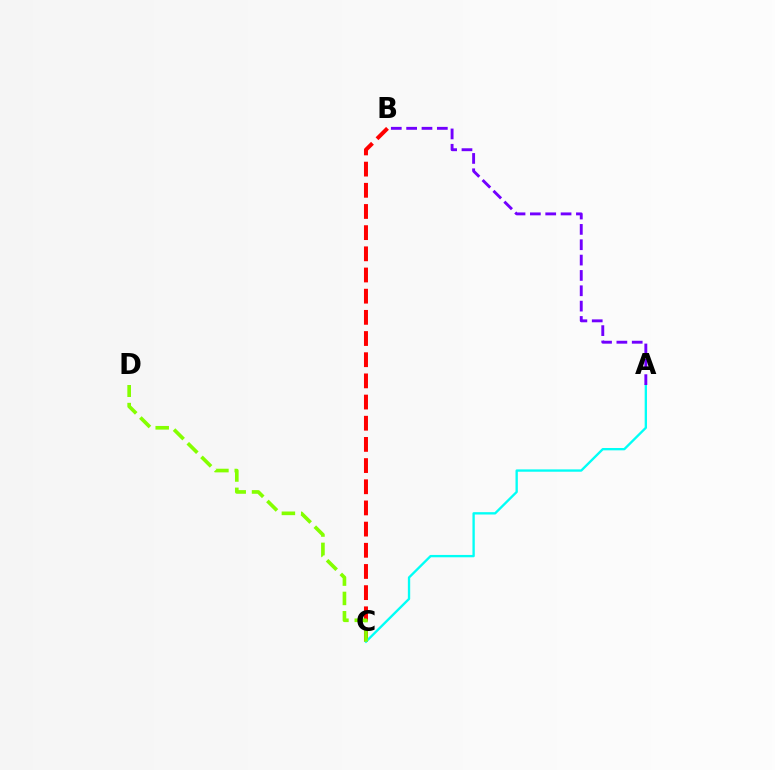{('B', 'C'): [{'color': '#ff0000', 'line_style': 'dashed', 'thickness': 2.88}], ('A', 'C'): [{'color': '#00fff6', 'line_style': 'solid', 'thickness': 1.68}], ('C', 'D'): [{'color': '#84ff00', 'line_style': 'dashed', 'thickness': 2.63}], ('A', 'B'): [{'color': '#7200ff', 'line_style': 'dashed', 'thickness': 2.08}]}